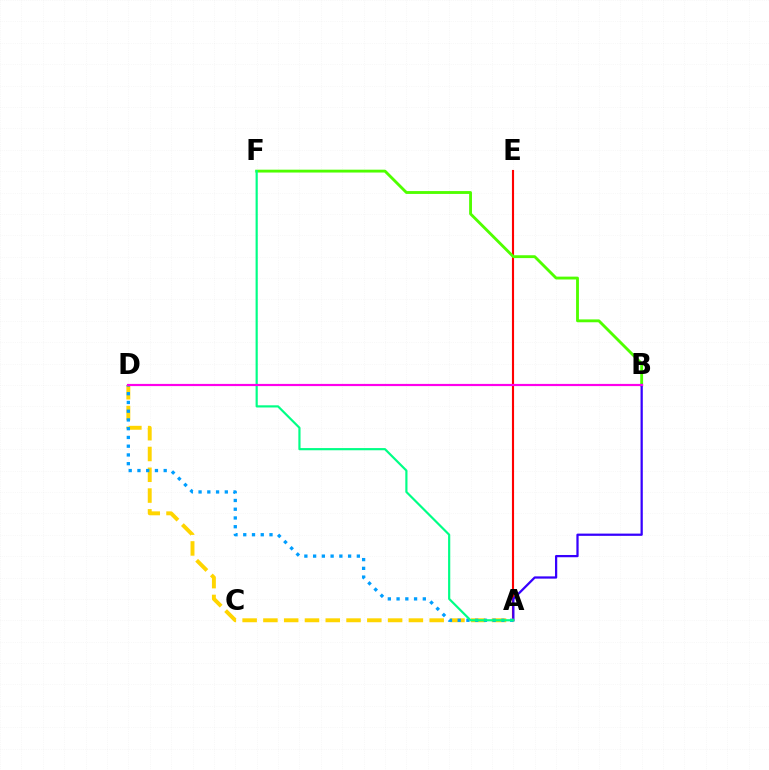{('A', 'E'): [{'color': '#ff0000', 'line_style': 'solid', 'thickness': 1.53}], ('B', 'F'): [{'color': '#4fff00', 'line_style': 'solid', 'thickness': 2.05}], ('A', 'B'): [{'color': '#3700ff', 'line_style': 'solid', 'thickness': 1.62}], ('A', 'D'): [{'color': '#ffd500', 'line_style': 'dashed', 'thickness': 2.82}, {'color': '#009eff', 'line_style': 'dotted', 'thickness': 2.38}], ('A', 'F'): [{'color': '#00ff86', 'line_style': 'solid', 'thickness': 1.57}], ('B', 'D'): [{'color': '#ff00ed', 'line_style': 'solid', 'thickness': 1.57}]}